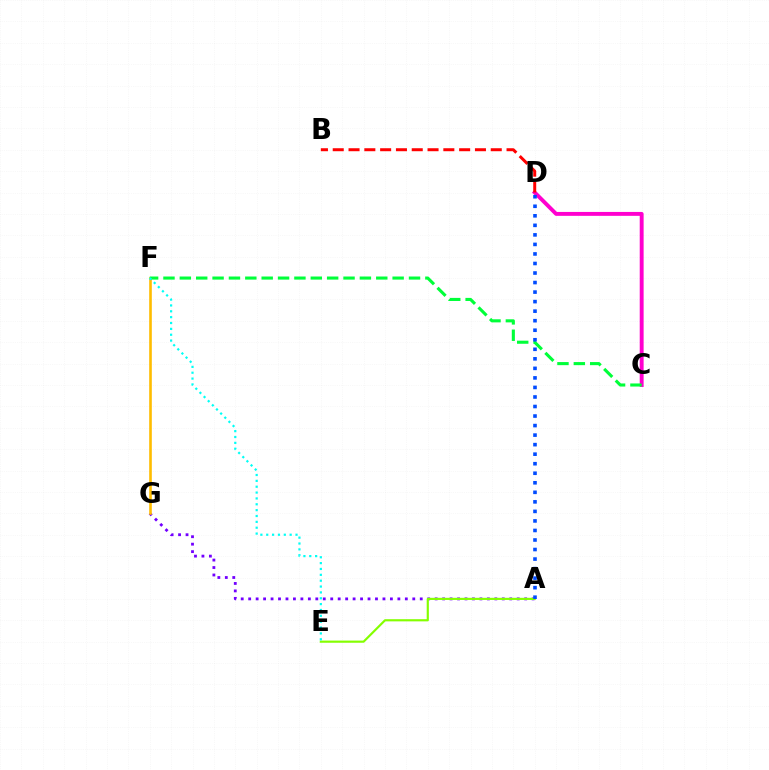{('A', 'G'): [{'color': '#7200ff', 'line_style': 'dotted', 'thickness': 2.03}], ('F', 'G'): [{'color': '#ffbd00', 'line_style': 'solid', 'thickness': 1.89}], ('C', 'D'): [{'color': '#ff00cf', 'line_style': 'solid', 'thickness': 2.81}], ('A', 'E'): [{'color': '#84ff00', 'line_style': 'solid', 'thickness': 1.56}], ('C', 'F'): [{'color': '#00ff39', 'line_style': 'dashed', 'thickness': 2.22}], ('A', 'D'): [{'color': '#004bff', 'line_style': 'dotted', 'thickness': 2.59}], ('E', 'F'): [{'color': '#00fff6', 'line_style': 'dotted', 'thickness': 1.59}], ('B', 'D'): [{'color': '#ff0000', 'line_style': 'dashed', 'thickness': 2.15}]}